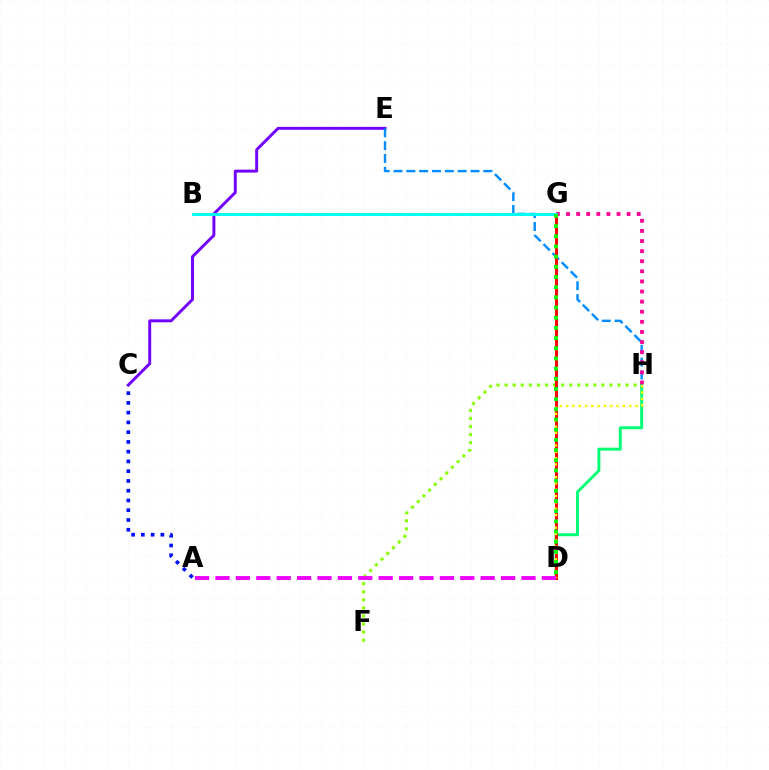{('F', 'H'): [{'color': '#84ff00', 'line_style': 'dotted', 'thickness': 2.19}], ('C', 'E'): [{'color': '#7200ff', 'line_style': 'solid', 'thickness': 2.12}], ('A', 'C'): [{'color': '#0010ff', 'line_style': 'dotted', 'thickness': 2.65}], ('E', 'H'): [{'color': '#008cff', 'line_style': 'dashed', 'thickness': 1.74}], ('B', 'G'): [{'color': '#ff7c00', 'line_style': 'dashed', 'thickness': 2.07}, {'color': '#00fff6', 'line_style': 'solid', 'thickness': 2.1}], ('D', 'H'): [{'color': '#00ff74', 'line_style': 'solid', 'thickness': 2.13}, {'color': '#fcf500', 'line_style': 'dotted', 'thickness': 1.72}], ('D', 'G'): [{'color': '#ff0000', 'line_style': 'solid', 'thickness': 2.13}, {'color': '#08ff00', 'line_style': 'dotted', 'thickness': 2.77}], ('G', 'H'): [{'color': '#ff0094', 'line_style': 'dotted', 'thickness': 2.74}], ('A', 'D'): [{'color': '#ee00ff', 'line_style': 'dashed', 'thickness': 2.77}]}